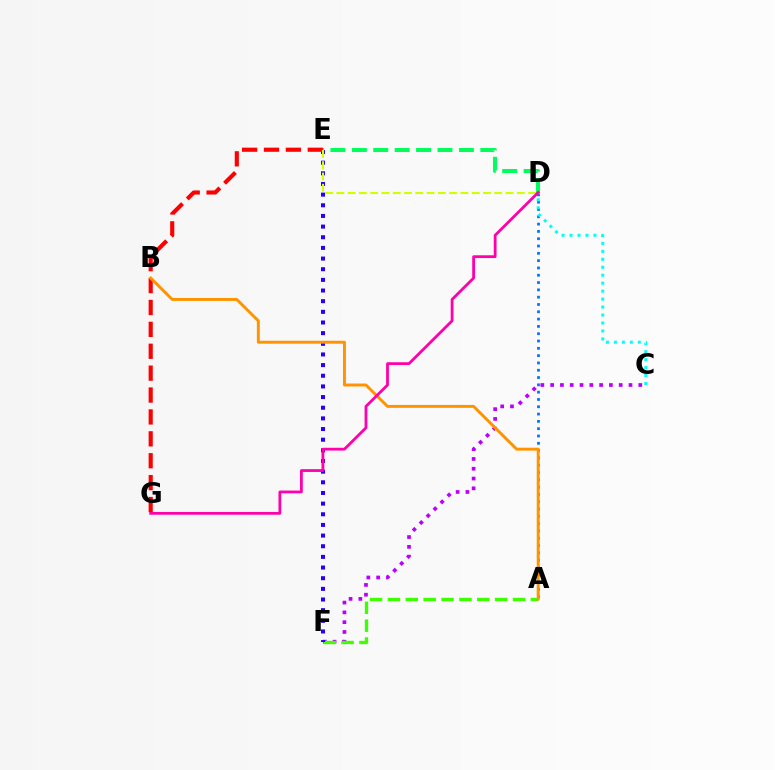{('C', 'F'): [{'color': '#b900ff', 'line_style': 'dotted', 'thickness': 2.66}], ('A', 'F'): [{'color': '#3dff00', 'line_style': 'dashed', 'thickness': 2.43}], ('E', 'F'): [{'color': '#2500ff', 'line_style': 'dotted', 'thickness': 2.89}], ('A', 'D'): [{'color': '#0074ff', 'line_style': 'dotted', 'thickness': 1.99}], ('E', 'G'): [{'color': '#ff0000', 'line_style': 'dashed', 'thickness': 2.97}], ('C', 'D'): [{'color': '#00fff6', 'line_style': 'dotted', 'thickness': 2.16}], ('D', 'E'): [{'color': '#00ff5c', 'line_style': 'dashed', 'thickness': 2.91}, {'color': '#d1ff00', 'line_style': 'dashed', 'thickness': 1.53}], ('A', 'B'): [{'color': '#ff9400', 'line_style': 'solid', 'thickness': 2.12}], ('D', 'G'): [{'color': '#ff00ac', 'line_style': 'solid', 'thickness': 2.01}]}